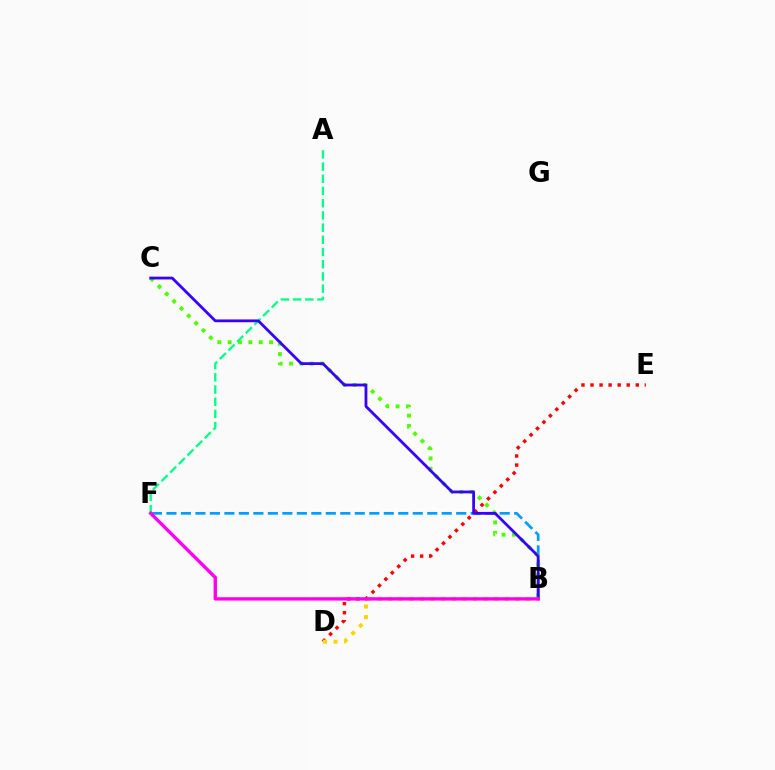{('B', 'F'): [{'color': '#009eff', 'line_style': 'dashed', 'thickness': 1.97}, {'color': '#ff00ed', 'line_style': 'solid', 'thickness': 2.42}], ('B', 'C'): [{'color': '#4fff00', 'line_style': 'dotted', 'thickness': 2.81}, {'color': '#3700ff', 'line_style': 'solid', 'thickness': 2.0}], ('A', 'F'): [{'color': '#00ff86', 'line_style': 'dashed', 'thickness': 1.66}], ('D', 'E'): [{'color': '#ff0000', 'line_style': 'dotted', 'thickness': 2.46}], ('B', 'D'): [{'color': '#ffd500', 'line_style': 'dotted', 'thickness': 2.88}]}